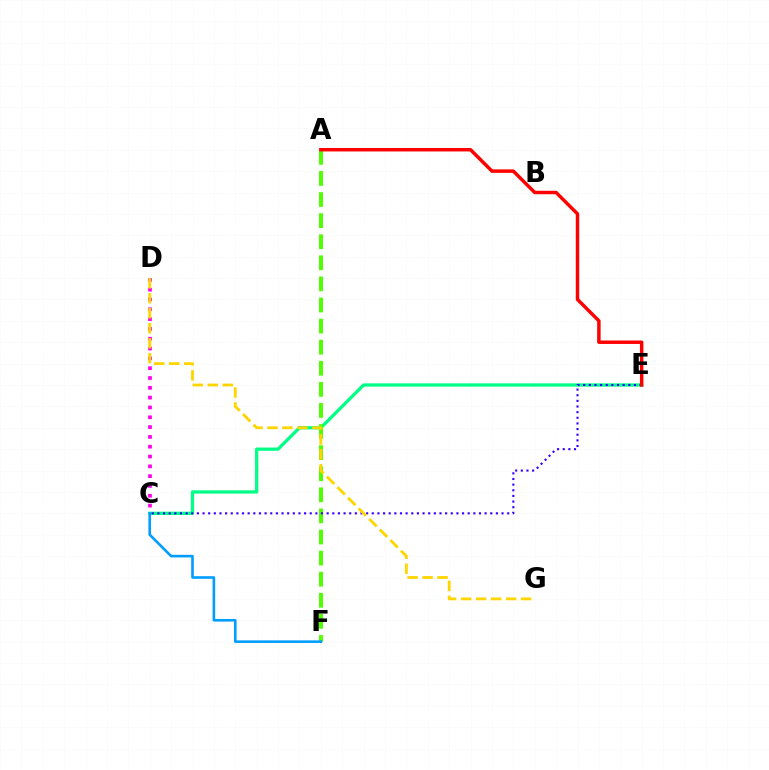{('C', 'E'): [{'color': '#00ff86', 'line_style': 'solid', 'thickness': 2.36}, {'color': '#3700ff', 'line_style': 'dotted', 'thickness': 1.53}], ('C', 'D'): [{'color': '#ff00ed', 'line_style': 'dotted', 'thickness': 2.67}], ('A', 'F'): [{'color': '#4fff00', 'line_style': 'dashed', 'thickness': 2.87}], ('C', 'F'): [{'color': '#009eff', 'line_style': 'solid', 'thickness': 1.88}], ('D', 'G'): [{'color': '#ffd500', 'line_style': 'dashed', 'thickness': 2.04}], ('A', 'E'): [{'color': '#ff0000', 'line_style': 'solid', 'thickness': 2.49}]}